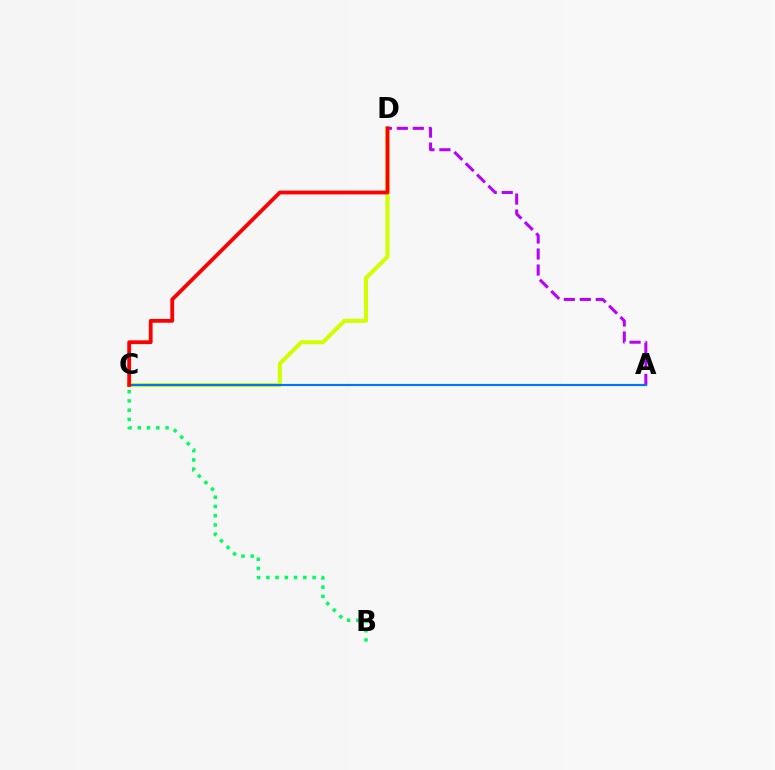{('C', 'D'): [{'color': '#d1ff00', 'line_style': 'solid', 'thickness': 2.94}, {'color': '#ff0000', 'line_style': 'solid', 'thickness': 2.73}], ('A', 'D'): [{'color': '#b900ff', 'line_style': 'dashed', 'thickness': 2.17}], ('B', 'C'): [{'color': '#00ff5c', 'line_style': 'dotted', 'thickness': 2.51}], ('A', 'C'): [{'color': '#0074ff', 'line_style': 'solid', 'thickness': 1.54}]}